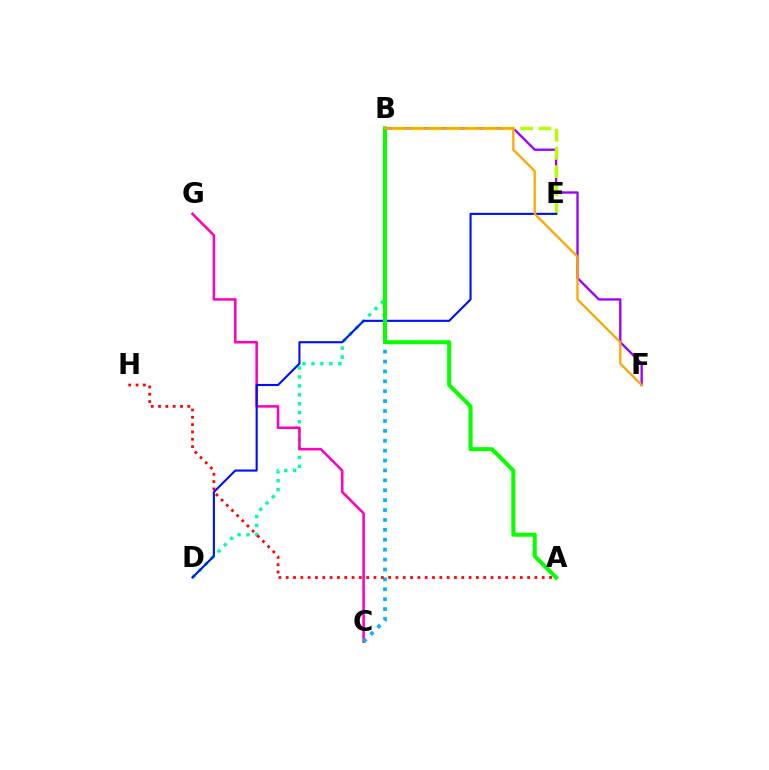{('B', 'F'): [{'color': '#9b00ff', 'line_style': 'solid', 'thickness': 1.68}, {'color': '#ffa500', 'line_style': 'solid', 'thickness': 1.63}], ('B', 'E'): [{'color': '#b3ff00', 'line_style': 'dashed', 'thickness': 2.48}], ('B', 'D'): [{'color': '#00ff9d', 'line_style': 'dotted', 'thickness': 2.43}], ('C', 'G'): [{'color': '#ff00bd', 'line_style': 'solid', 'thickness': 1.84}], ('D', 'E'): [{'color': '#0010ff', 'line_style': 'solid', 'thickness': 1.53}], ('B', 'C'): [{'color': '#00b5ff', 'line_style': 'dotted', 'thickness': 2.69}], ('A', 'B'): [{'color': '#08ff00', 'line_style': 'solid', 'thickness': 2.9}], ('A', 'H'): [{'color': '#ff0000', 'line_style': 'dotted', 'thickness': 1.99}]}